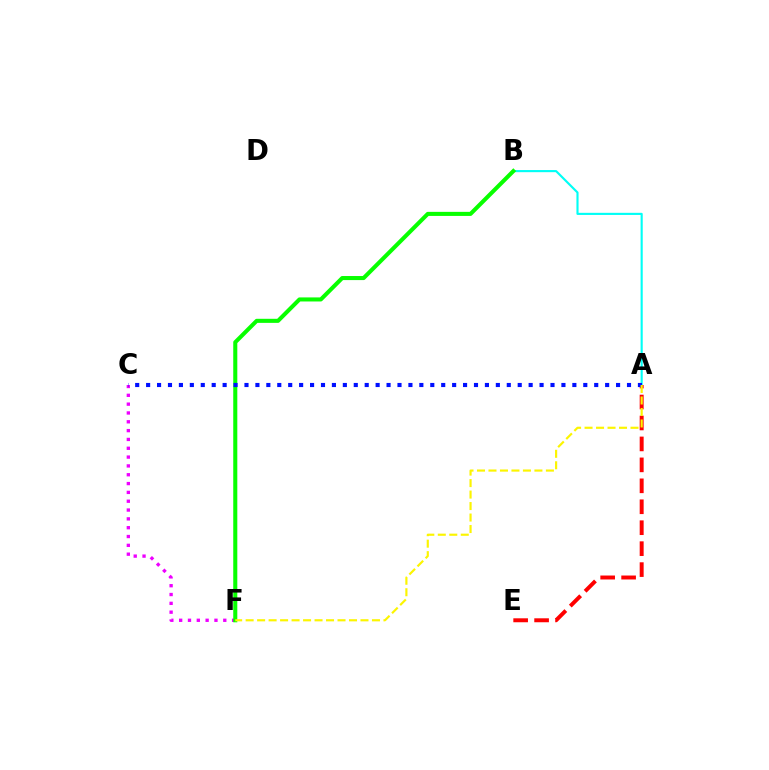{('A', 'B'): [{'color': '#00fff6', 'line_style': 'solid', 'thickness': 1.53}], ('C', 'F'): [{'color': '#ee00ff', 'line_style': 'dotted', 'thickness': 2.4}], ('A', 'E'): [{'color': '#ff0000', 'line_style': 'dashed', 'thickness': 2.85}], ('B', 'F'): [{'color': '#08ff00', 'line_style': 'solid', 'thickness': 2.93}], ('A', 'C'): [{'color': '#0010ff', 'line_style': 'dotted', 'thickness': 2.97}], ('A', 'F'): [{'color': '#fcf500', 'line_style': 'dashed', 'thickness': 1.56}]}